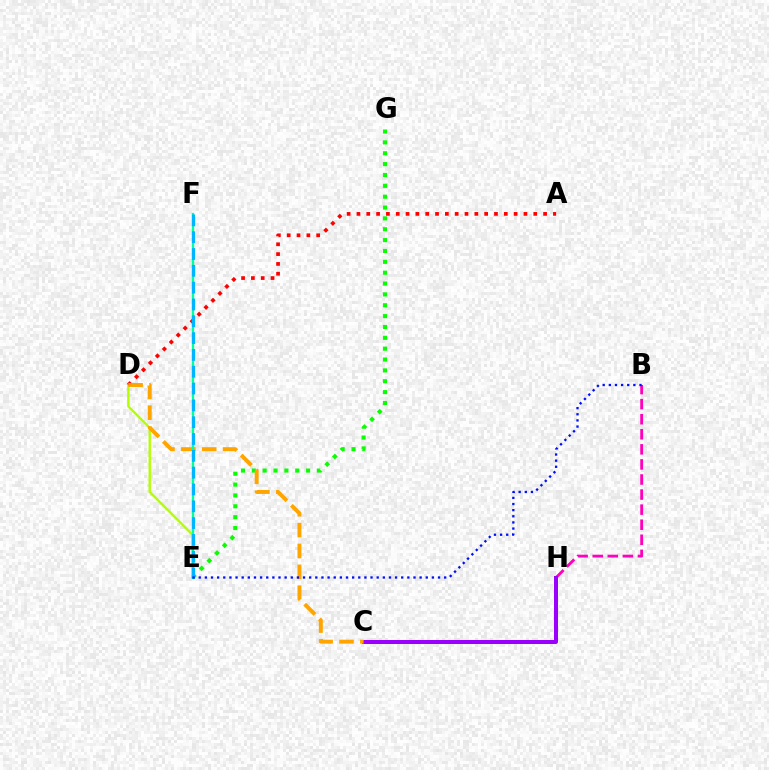{('B', 'H'): [{'color': '#ff00bd', 'line_style': 'dashed', 'thickness': 2.05}], ('C', 'H'): [{'color': '#9b00ff', 'line_style': 'solid', 'thickness': 2.87}], ('E', 'G'): [{'color': '#08ff00', 'line_style': 'dotted', 'thickness': 2.95}], ('D', 'E'): [{'color': '#b3ff00', 'line_style': 'solid', 'thickness': 1.72}], ('A', 'D'): [{'color': '#ff0000', 'line_style': 'dotted', 'thickness': 2.67}], ('C', 'D'): [{'color': '#ffa500', 'line_style': 'dashed', 'thickness': 2.84}], ('E', 'F'): [{'color': '#00ff9d', 'line_style': 'solid', 'thickness': 1.67}, {'color': '#00b5ff', 'line_style': 'dashed', 'thickness': 2.28}], ('B', 'E'): [{'color': '#0010ff', 'line_style': 'dotted', 'thickness': 1.67}]}